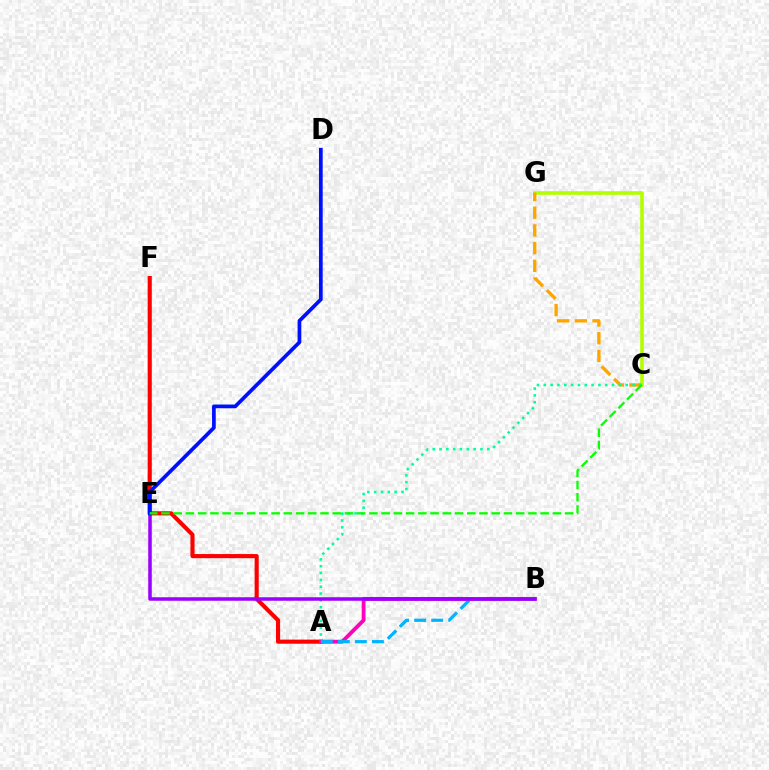{('A', 'F'): [{'color': '#ff0000', 'line_style': 'solid', 'thickness': 2.96}], ('C', 'G'): [{'color': '#b3ff00', 'line_style': 'solid', 'thickness': 2.6}, {'color': '#ffa500', 'line_style': 'dashed', 'thickness': 2.41}], ('A', 'C'): [{'color': '#00ff9d', 'line_style': 'dotted', 'thickness': 1.86}], ('A', 'B'): [{'color': '#ff00bd', 'line_style': 'solid', 'thickness': 2.75}, {'color': '#00b5ff', 'line_style': 'dashed', 'thickness': 2.31}], ('B', 'E'): [{'color': '#9b00ff', 'line_style': 'solid', 'thickness': 2.54}], ('D', 'E'): [{'color': '#0010ff', 'line_style': 'solid', 'thickness': 2.68}], ('C', 'E'): [{'color': '#08ff00', 'line_style': 'dashed', 'thickness': 1.66}]}